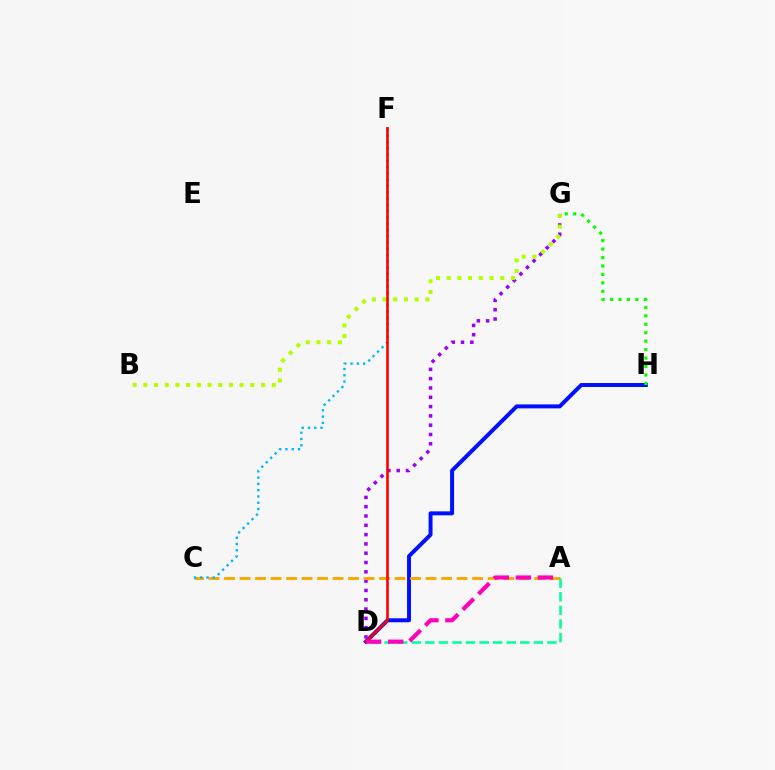{('D', 'H'): [{'color': '#0010ff', 'line_style': 'solid', 'thickness': 2.86}], ('G', 'H'): [{'color': '#08ff00', 'line_style': 'dotted', 'thickness': 2.3}], ('D', 'G'): [{'color': '#9b00ff', 'line_style': 'dotted', 'thickness': 2.53}], ('A', 'C'): [{'color': '#ffa500', 'line_style': 'dashed', 'thickness': 2.11}], ('A', 'D'): [{'color': '#00ff9d', 'line_style': 'dashed', 'thickness': 1.84}, {'color': '#ff00bd', 'line_style': 'dashed', 'thickness': 2.99}], ('C', 'F'): [{'color': '#00b5ff', 'line_style': 'dotted', 'thickness': 1.71}], ('B', 'G'): [{'color': '#b3ff00', 'line_style': 'dotted', 'thickness': 2.91}], ('D', 'F'): [{'color': '#ff0000', 'line_style': 'solid', 'thickness': 1.89}]}